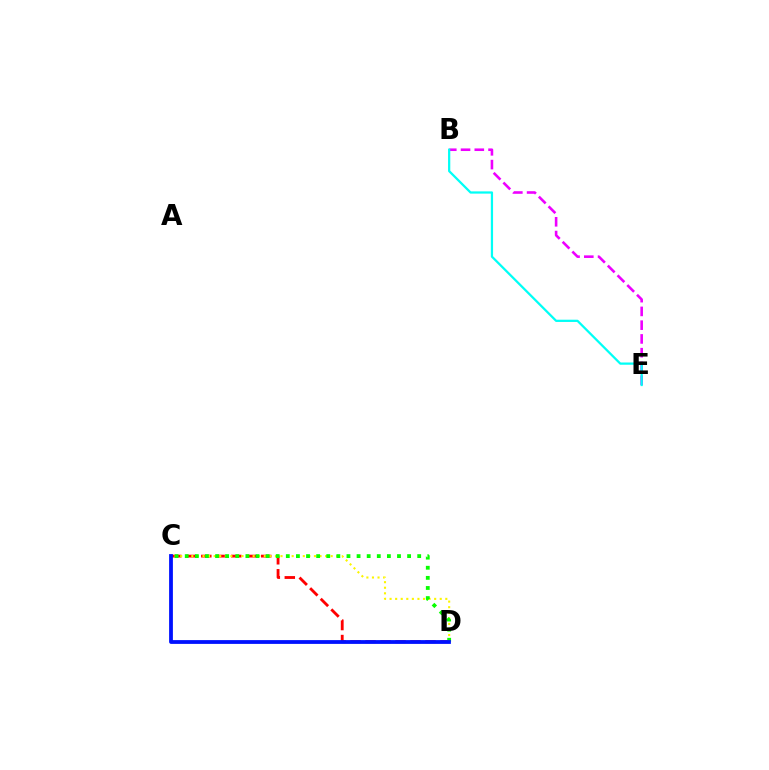{('C', 'D'): [{'color': '#ff0000', 'line_style': 'dashed', 'thickness': 2.04}, {'color': '#fcf500', 'line_style': 'dotted', 'thickness': 1.51}, {'color': '#08ff00', 'line_style': 'dotted', 'thickness': 2.75}, {'color': '#0010ff', 'line_style': 'solid', 'thickness': 2.73}], ('B', 'E'): [{'color': '#ee00ff', 'line_style': 'dashed', 'thickness': 1.87}, {'color': '#00fff6', 'line_style': 'solid', 'thickness': 1.62}]}